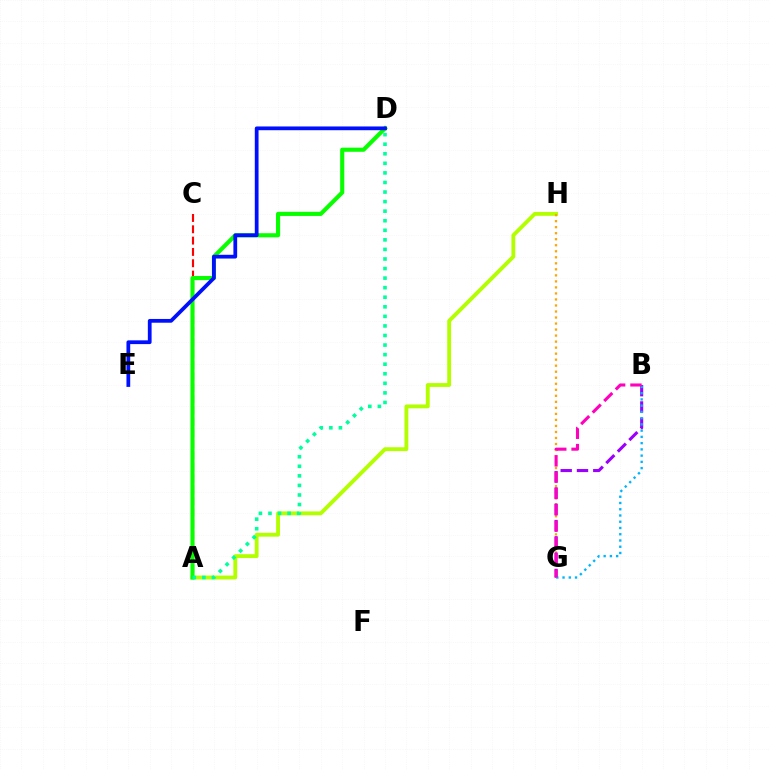{('A', 'C'): [{'color': '#ff0000', 'line_style': 'dashed', 'thickness': 1.54}], ('A', 'H'): [{'color': '#b3ff00', 'line_style': 'solid', 'thickness': 2.78}], ('G', 'H'): [{'color': '#ffa500', 'line_style': 'dotted', 'thickness': 1.64}], ('A', 'D'): [{'color': '#08ff00', 'line_style': 'solid', 'thickness': 2.97}, {'color': '#00ff9d', 'line_style': 'dotted', 'thickness': 2.6}], ('B', 'G'): [{'color': '#9b00ff', 'line_style': 'dashed', 'thickness': 2.21}, {'color': '#00b5ff', 'line_style': 'dotted', 'thickness': 1.7}, {'color': '#ff00bd', 'line_style': 'dashed', 'thickness': 2.22}], ('D', 'E'): [{'color': '#0010ff', 'line_style': 'solid', 'thickness': 2.7}]}